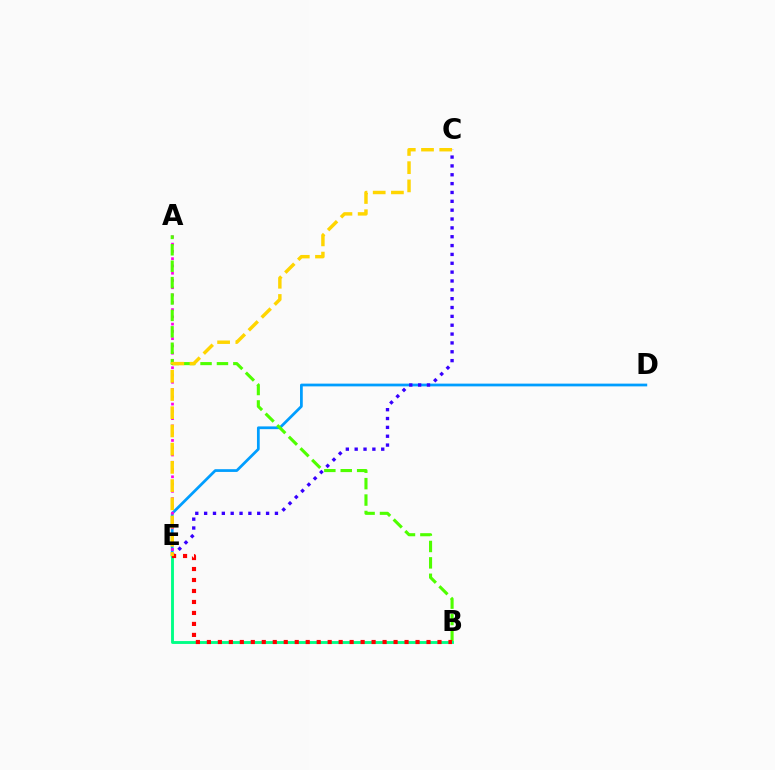{('D', 'E'): [{'color': '#009eff', 'line_style': 'solid', 'thickness': 1.98}], ('A', 'E'): [{'color': '#ff00ed', 'line_style': 'dotted', 'thickness': 1.98}], ('A', 'B'): [{'color': '#4fff00', 'line_style': 'dashed', 'thickness': 2.23}], ('C', 'E'): [{'color': '#3700ff', 'line_style': 'dotted', 'thickness': 2.4}, {'color': '#ffd500', 'line_style': 'dashed', 'thickness': 2.47}], ('B', 'E'): [{'color': '#00ff86', 'line_style': 'solid', 'thickness': 2.08}, {'color': '#ff0000', 'line_style': 'dotted', 'thickness': 2.98}]}